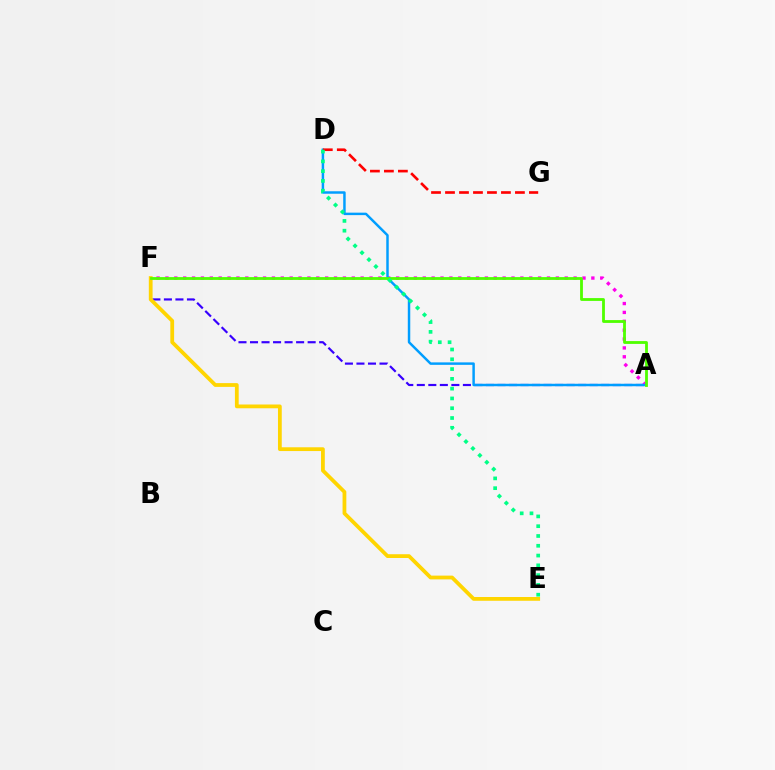{('A', 'F'): [{'color': '#3700ff', 'line_style': 'dashed', 'thickness': 1.57}, {'color': '#ff00ed', 'line_style': 'dotted', 'thickness': 2.41}, {'color': '#4fff00', 'line_style': 'solid', 'thickness': 2.03}], ('A', 'D'): [{'color': '#009eff', 'line_style': 'solid', 'thickness': 1.78}], ('E', 'F'): [{'color': '#ffd500', 'line_style': 'solid', 'thickness': 2.72}], ('D', 'G'): [{'color': '#ff0000', 'line_style': 'dashed', 'thickness': 1.9}], ('D', 'E'): [{'color': '#00ff86', 'line_style': 'dotted', 'thickness': 2.66}]}